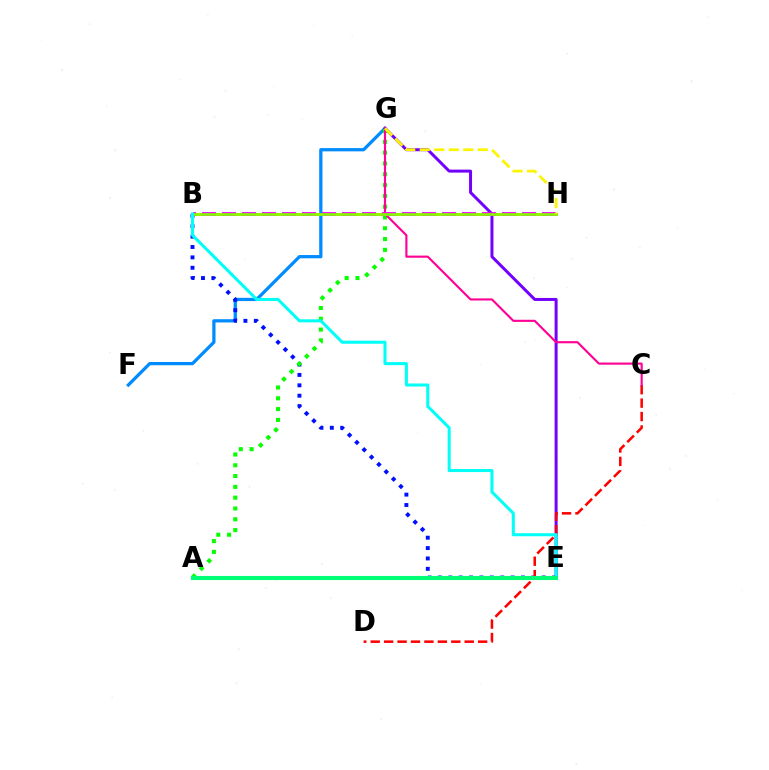{('F', 'G'): [{'color': '#008cff', 'line_style': 'solid', 'thickness': 2.34}], ('E', 'G'): [{'color': '#7200ff', 'line_style': 'solid', 'thickness': 2.15}], ('B', 'E'): [{'color': '#0010ff', 'line_style': 'dotted', 'thickness': 2.82}, {'color': '#00fff6', 'line_style': 'solid', 'thickness': 2.19}], ('A', 'G'): [{'color': '#08ff00', 'line_style': 'dotted', 'thickness': 2.94}], ('C', 'D'): [{'color': '#ff0000', 'line_style': 'dashed', 'thickness': 1.82}], ('C', 'G'): [{'color': '#ff0094', 'line_style': 'solid', 'thickness': 1.54}], ('B', 'H'): [{'color': '#ff7c00', 'line_style': 'solid', 'thickness': 2.0}, {'color': '#ee00ff', 'line_style': 'dashed', 'thickness': 2.72}, {'color': '#84ff00', 'line_style': 'solid', 'thickness': 1.9}], ('G', 'H'): [{'color': '#fcf500', 'line_style': 'dashed', 'thickness': 1.97}], ('A', 'E'): [{'color': '#00ff74', 'line_style': 'solid', 'thickness': 2.95}]}